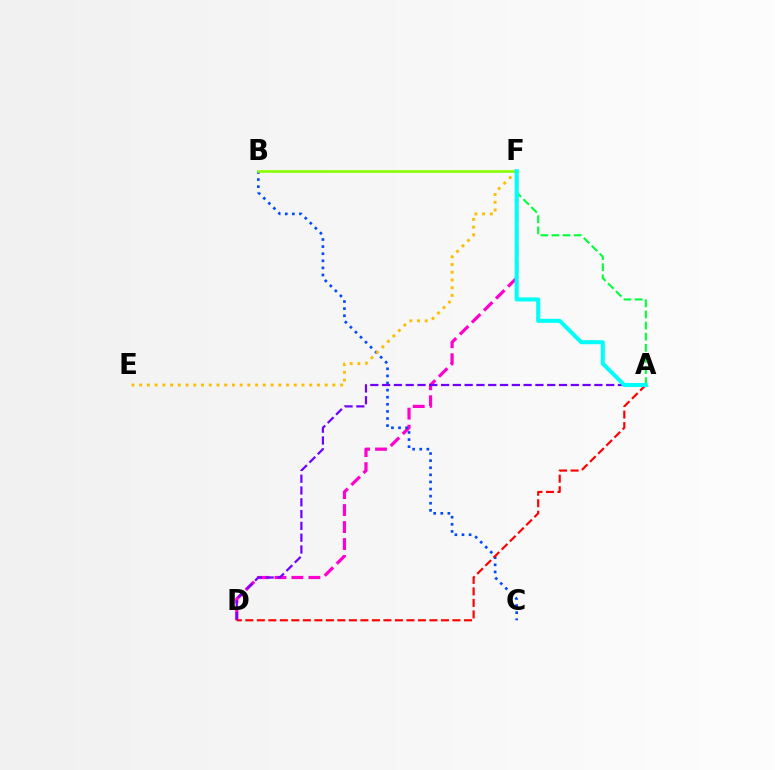{('D', 'F'): [{'color': '#ff00cf', 'line_style': 'dashed', 'thickness': 2.31}], ('B', 'C'): [{'color': '#004bff', 'line_style': 'dotted', 'thickness': 1.93}], ('E', 'F'): [{'color': '#ffbd00', 'line_style': 'dotted', 'thickness': 2.1}], ('B', 'F'): [{'color': '#84ff00', 'line_style': 'solid', 'thickness': 1.87}], ('A', 'F'): [{'color': '#00ff39', 'line_style': 'dashed', 'thickness': 1.51}, {'color': '#00fff6', 'line_style': 'solid', 'thickness': 2.91}], ('A', 'D'): [{'color': '#7200ff', 'line_style': 'dashed', 'thickness': 1.6}, {'color': '#ff0000', 'line_style': 'dashed', 'thickness': 1.56}]}